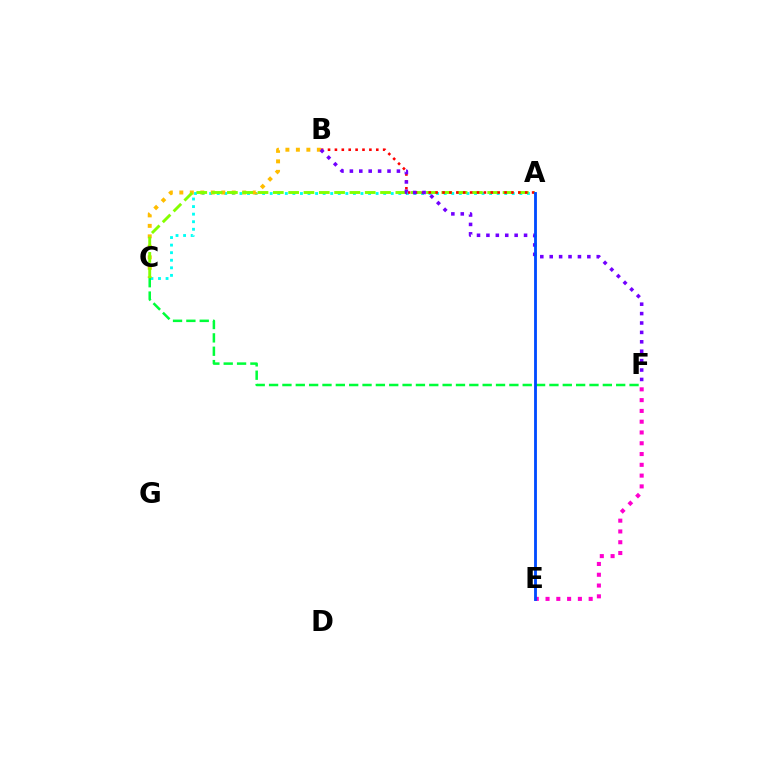{('A', 'C'): [{'color': '#00fff6', 'line_style': 'dotted', 'thickness': 2.06}, {'color': '#84ff00', 'line_style': 'dashed', 'thickness': 2.08}], ('B', 'C'): [{'color': '#ffbd00', 'line_style': 'dotted', 'thickness': 2.85}], ('E', 'F'): [{'color': '#ff00cf', 'line_style': 'dotted', 'thickness': 2.93}], ('A', 'B'): [{'color': '#ff0000', 'line_style': 'dotted', 'thickness': 1.87}], ('C', 'F'): [{'color': '#00ff39', 'line_style': 'dashed', 'thickness': 1.81}], ('B', 'F'): [{'color': '#7200ff', 'line_style': 'dotted', 'thickness': 2.56}], ('A', 'E'): [{'color': '#004bff', 'line_style': 'solid', 'thickness': 2.04}]}